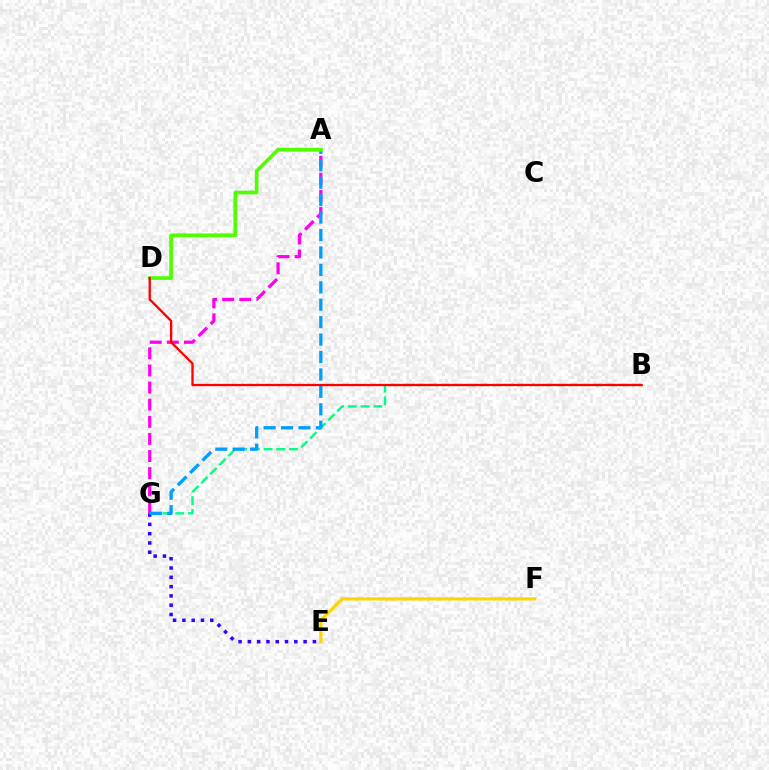{('B', 'G'): [{'color': '#00ff86', 'line_style': 'dashed', 'thickness': 1.73}], ('E', 'F'): [{'color': '#ffd500', 'line_style': 'solid', 'thickness': 2.27}], ('E', 'G'): [{'color': '#3700ff', 'line_style': 'dotted', 'thickness': 2.52}], ('A', 'G'): [{'color': '#ff00ed', 'line_style': 'dashed', 'thickness': 2.32}, {'color': '#009eff', 'line_style': 'dashed', 'thickness': 2.37}], ('A', 'D'): [{'color': '#4fff00', 'line_style': 'solid', 'thickness': 2.63}], ('B', 'D'): [{'color': '#ff0000', 'line_style': 'solid', 'thickness': 1.66}]}